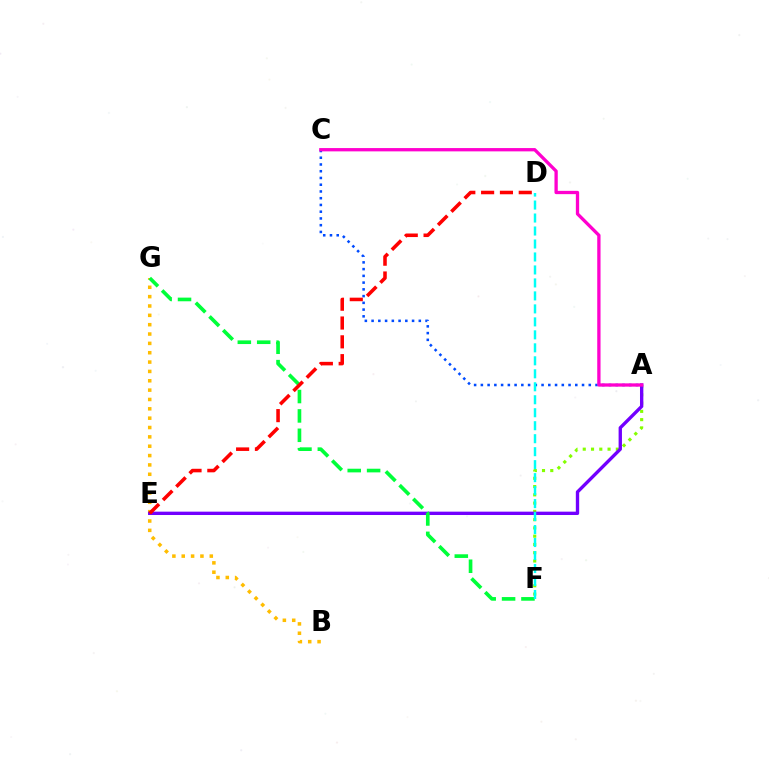{('A', 'F'): [{'color': '#84ff00', 'line_style': 'dotted', 'thickness': 2.25}], ('B', 'G'): [{'color': '#ffbd00', 'line_style': 'dotted', 'thickness': 2.54}], ('A', 'E'): [{'color': '#7200ff', 'line_style': 'solid', 'thickness': 2.41}], ('F', 'G'): [{'color': '#00ff39', 'line_style': 'dashed', 'thickness': 2.63}], ('A', 'C'): [{'color': '#004bff', 'line_style': 'dotted', 'thickness': 1.83}, {'color': '#ff00cf', 'line_style': 'solid', 'thickness': 2.38}], ('D', 'E'): [{'color': '#ff0000', 'line_style': 'dashed', 'thickness': 2.56}], ('D', 'F'): [{'color': '#00fff6', 'line_style': 'dashed', 'thickness': 1.76}]}